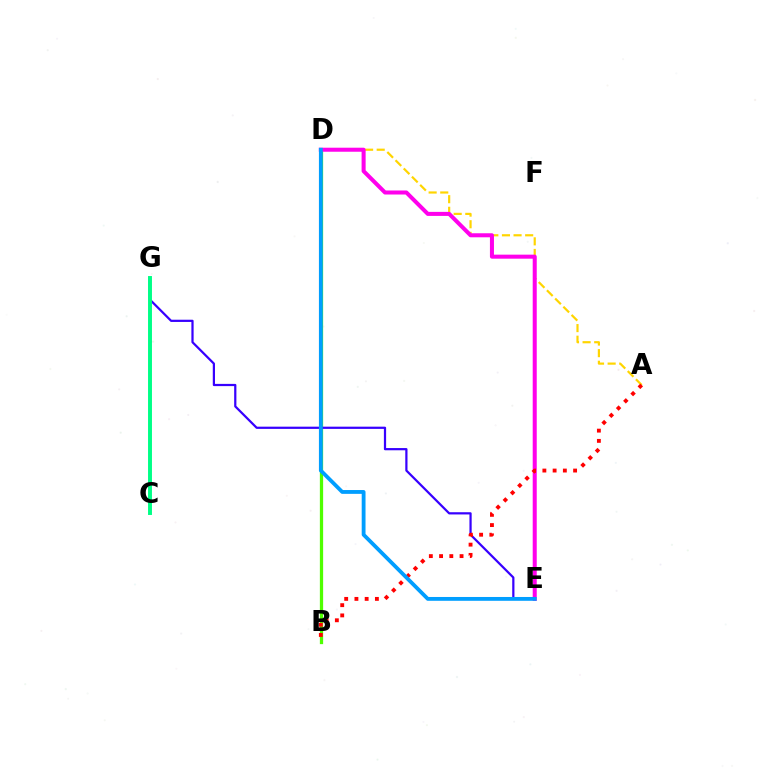{('B', 'D'): [{'color': '#4fff00', 'line_style': 'solid', 'thickness': 2.35}], ('E', 'G'): [{'color': '#3700ff', 'line_style': 'solid', 'thickness': 1.6}], ('A', 'D'): [{'color': '#ffd500', 'line_style': 'dashed', 'thickness': 1.58}], ('D', 'E'): [{'color': '#ff00ed', 'line_style': 'solid', 'thickness': 2.9}, {'color': '#009eff', 'line_style': 'solid', 'thickness': 2.75}], ('A', 'B'): [{'color': '#ff0000', 'line_style': 'dotted', 'thickness': 2.78}], ('C', 'G'): [{'color': '#00ff86', 'line_style': 'solid', 'thickness': 2.83}]}